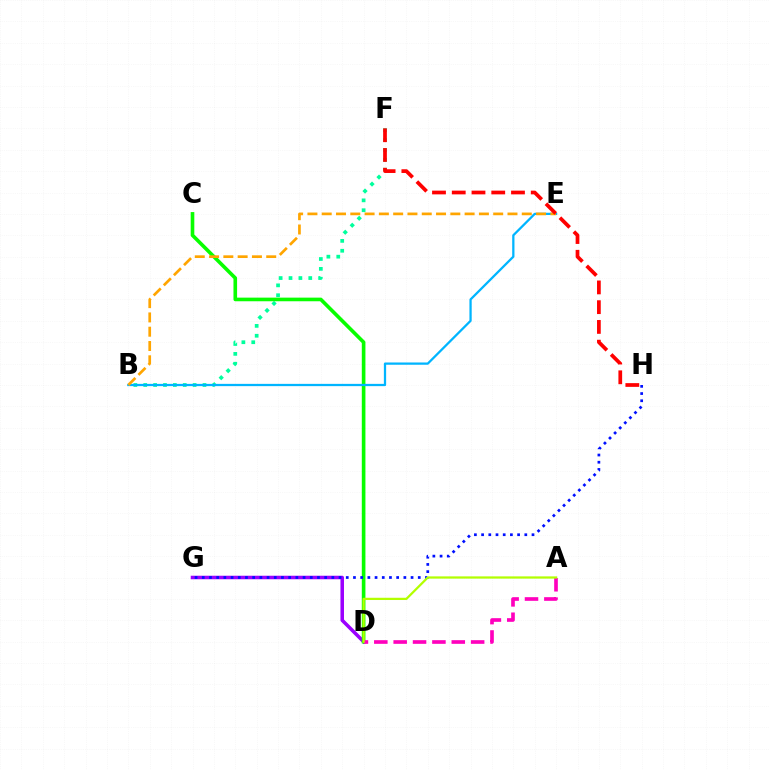{('D', 'G'): [{'color': '#9b00ff', 'line_style': 'solid', 'thickness': 2.54}], ('B', 'F'): [{'color': '#00ff9d', 'line_style': 'dotted', 'thickness': 2.68}], ('C', 'D'): [{'color': '#08ff00', 'line_style': 'solid', 'thickness': 2.61}], ('G', 'H'): [{'color': '#0010ff', 'line_style': 'dotted', 'thickness': 1.96}], ('B', 'E'): [{'color': '#00b5ff', 'line_style': 'solid', 'thickness': 1.63}, {'color': '#ffa500', 'line_style': 'dashed', 'thickness': 1.94}], ('A', 'D'): [{'color': '#ff00bd', 'line_style': 'dashed', 'thickness': 2.63}, {'color': '#b3ff00', 'line_style': 'solid', 'thickness': 1.62}], ('F', 'H'): [{'color': '#ff0000', 'line_style': 'dashed', 'thickness': 2.68}]}